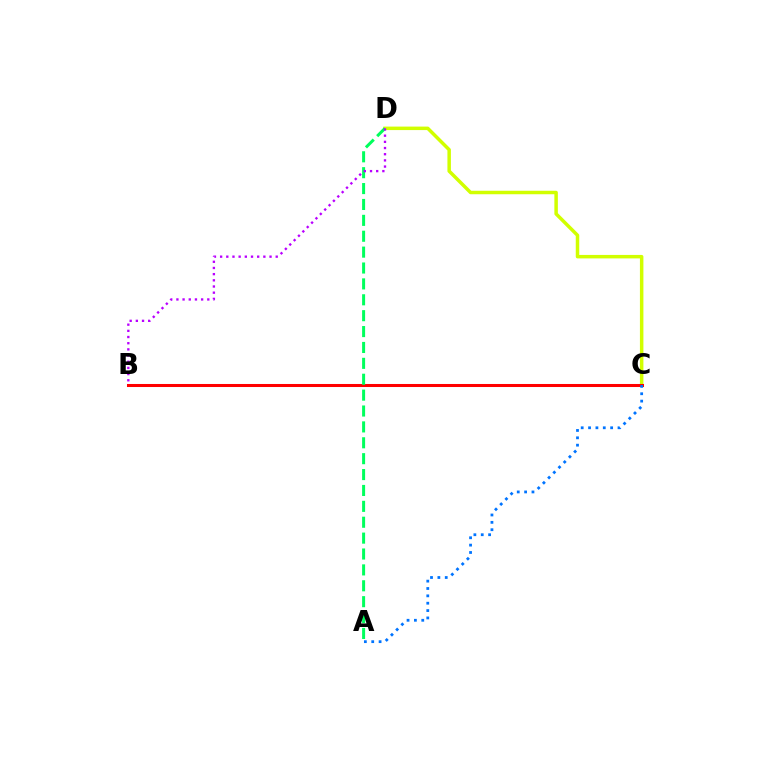{('C', 'D'): [{'color': '#d1ff00', 'line_style': 'solid', 'thickness': 2.51}], ('B', 'C'): [{'color': '#ff0000', 'line_style': 'solid', 'thickness': 2.19}], ('A', 'C'): [{'color': '#0074ff', 'line_style': 'dotted', 'thickness': 2.0}], ('A', 'D'): [{'color': '#00ff5c', 'line_style': 'dashed', 'thickness': 2.16}], ('B', 'D'): [{'color': '#b900ff', 'line_style': 'dotted', 'thickness': 1.68}]}